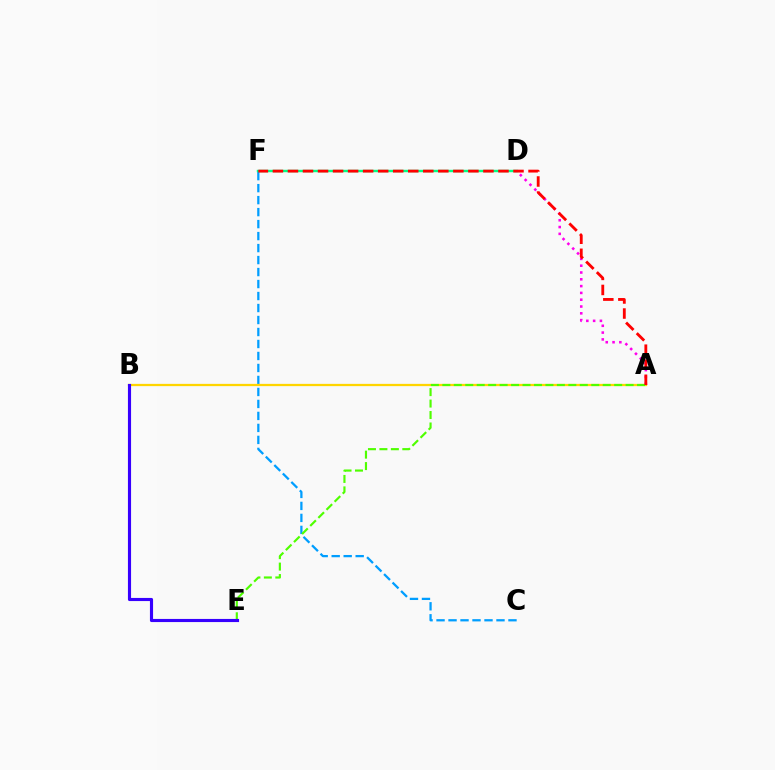{('C', 'F'): [{'color': '#009eff', 'line_style': 'dashed', 'thickness': 1.63}], ('A', 'B'): [{'color': '#ffd500', 'line_style': 'solid', 'thickness': 1.63}], ('D', 'F'): [{'color': '#00ff86', 'line_style': 'solid', 'thickness': 1.74}], ('A', 'D'): [{'color': '#ff00ed', 'line_style': 'dotted', 'thickness': 1.85}], ('A', 'E'): [{'color': '#4fff00', 'line_style': 'dashed', 'thickness': 1.56}], ('A', 'F'): [{'color': '#ff0000', 'line_style': 'dashed', 'thickness': 2.04}], ('B', 'E'): [{'color': '#3700ff', 'line_style': 'solid', 'thickness': 2.25}]}